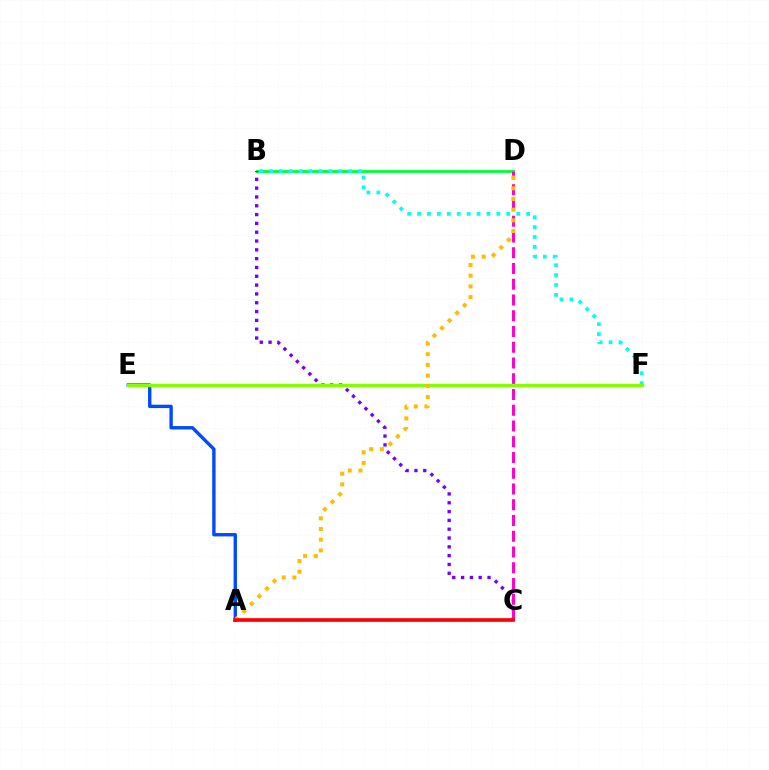{('B', 'D'): [{'color': '#00ff39', 'line_style': 'solid', 'thickness': 2.03}], ('A', 'E'): [{'color': '#004bff', 'line_style': 'solid', 'thickness': 2.43}], ('B', 'C'): [{'color': '#7200ff', 'line_style': 'dotted', 'thickness': 2.4}], ('C', 'D'): [{'color': '#ff00cf', 'line_style': 'dashed', 'thickness': 2.14}], ('B', 'F'): [{'color': '#00fff6', 'line_style': 'dotted', 'thickness': 2.69}], ('E', 'F'): [{'color': '#84ff00', 'line_style': 'solid', 'thickness': 2.49}], ('A', 'D'): [{'color': '#ffbd00', 'line_style': 'dotted', 'thickness': 2.91}], ('A', 'C'): [{'color': '#ff0000', 'line_style': 'solid', 'thickness': 2.65}]}